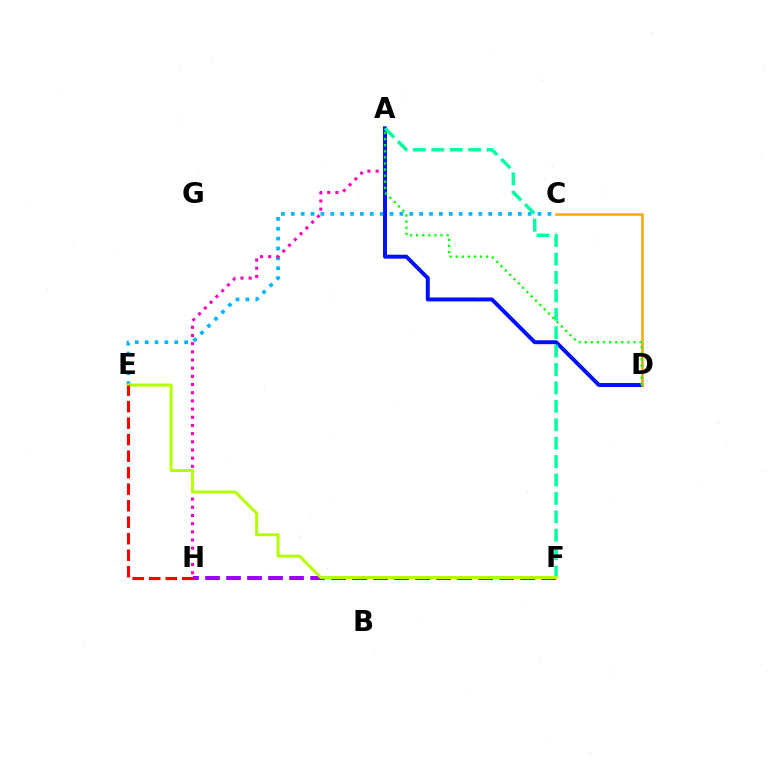{('C', 'E'): [{'color': '#00b5ff', 'line_style': 'dotted', 'thickness': 2.68}], ('A', 'H'): [{'color': '#ff00bd', 'line_style': 'dotted', 'thickness': 2.22}], ('A', 'D'): [{'color': '#0010ff', 'line_style': 'solid', 'thickness': 2.84}, {'color': '#08ff00', 'line_style': 'dotted', 'thickness': 1.66}], ('F', 'H'): [{'color': '#9b00ff', 'line_style': 'dashed', 'thickness': 2.85}], ('C', 'D'): [{'color': '#ffa500', 'line_style': 'solid', 'thickness': 1.84}], ('A', 'F'): [{'color': '#00ff9d', 'line_style': 'dashed', 'thickness': 2.5}], ('E', 'F'): [{'color': '#b3ff00', 'line_style': 'solid', 'thickness': 2.15}], ('E', 'H'): [{'color': '#ff0000', 'line_style': 'dashed', 'thickness': 2.24}]}